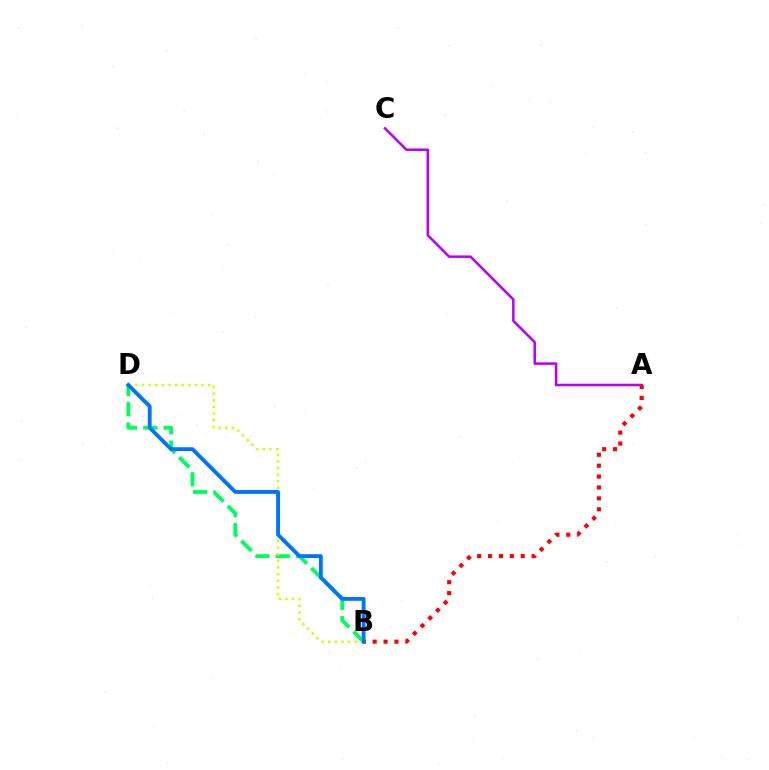{('A', 'C'): [{'color': '#b900ff', 'line_style': 'solid', 'thickness': 1.82}], ('B', 'D'): [{'color': '#00ff5c', 'line_style': 'dashed', 'thickness': 2.76}, {'color': '#d1ff00', 'line_style': 'dotted', 'thickness': 1.8}, {'color': '#0074ff', 'line_style': 'solid', 'thickness': 2.76}], ('A', 'B'): [{'color': '#ff0000', 'line_style': 'dotted', 'thickness': 2.96}]}